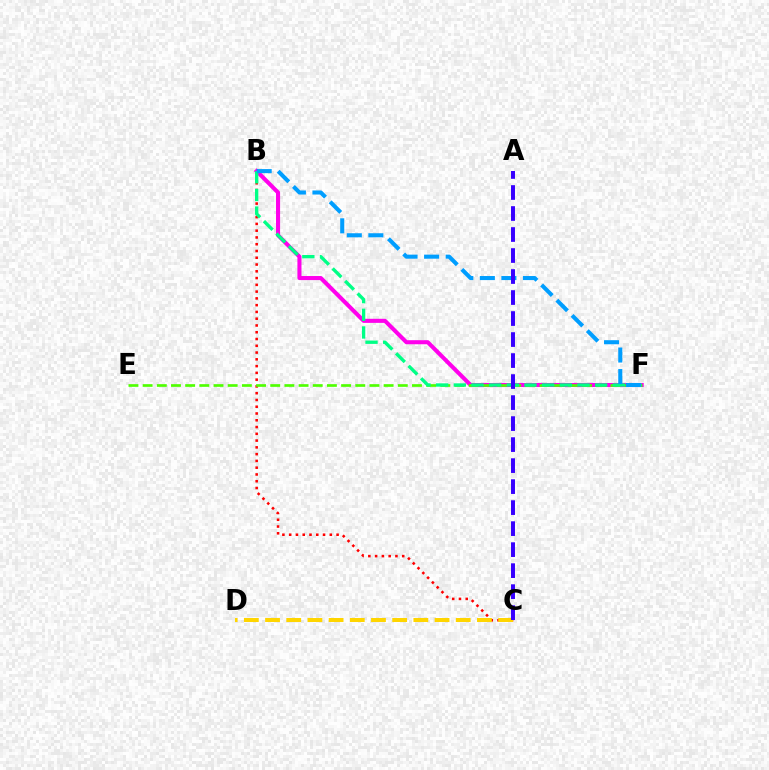{('B', 'F'): [{'color': '#ff00ed', 'line_style': 'solid', 'thickness': 2.93}, {'color': '#00ff86', 'line_style': 'dashed', 'thickness': 2.4}, {'color': '#009eff', 'line_style': 'dashed', 'thickness': 2.93}], ('B', 'C'): [{'color': '#ff0000', 'line_style': 'dotted', 'thickness': 1.84}], ('E', 'F'): [{'color': '#4fff00', 'line_style': 'dashed', 'thickness': 1.93}], ('C', 'D'): [{'color': '#ffd500', 'line_style': 'dashed', 'thickness': 2.88}], ('A', 'C'): [{'color': '#3700ff', 'line_style': 'dashed', 'thickness': 2.85}]}